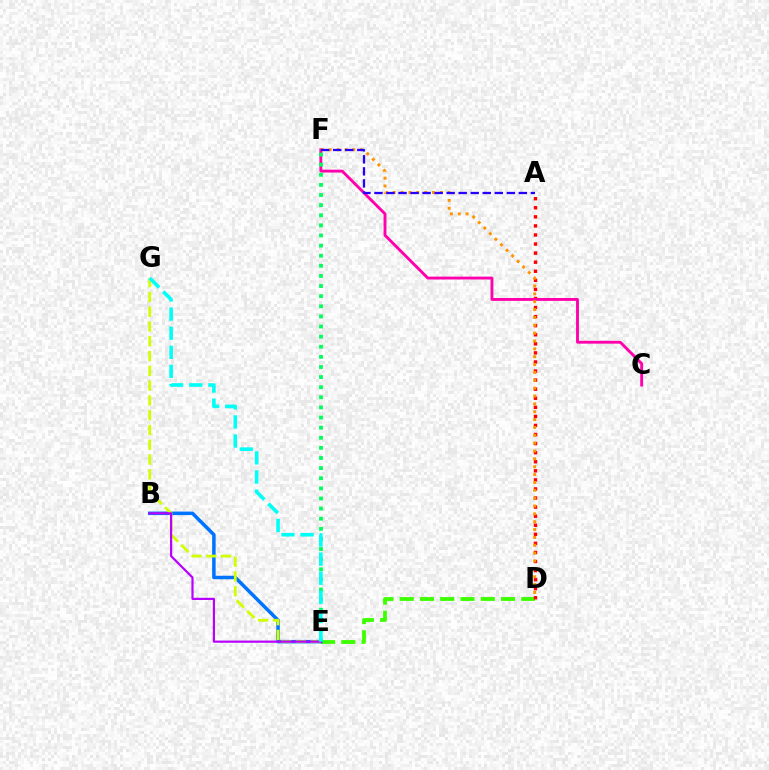{('D', 'E'): [{'color': '#3dff00', 'line_style': 'dashed', 'thickness': 2.75}], ('A', 'D'): [{'color': '#ff0000', 'line_style': 'dotted', 'thickness': 2.46}], ('C', 'F'): [{'color': '#ff00ac', 'line_style': 'solid', 'thickness': 2.07}], ('B', 'E'): [{'color': '#0074ff', 'line_style': 'solid', 'thickness': 2.52}, {'color': '#b900ff', 'line_style': 'solid', 'thickness': 1.58}], ('E', 'G'): [{'color': '#d1ff00', 'line_style': 'dashed', 'thickness': 2.01}, {'color': '#00fff6', 'line_style': 'dashed', 'thickness': 2.6}], ('D', 'F'): [{'color': '#ff9400', 'line_style': 'dotted', 'thickness': 2.13}], ('E', 'F'): [{'color': '#00ff5c', 'line_style': 'dotted', 'thickness': 2.75}], ('A', 'F'): [{'color': '#2500ff', 'line_style': 'dashed', 'thickness': 1.63}]}